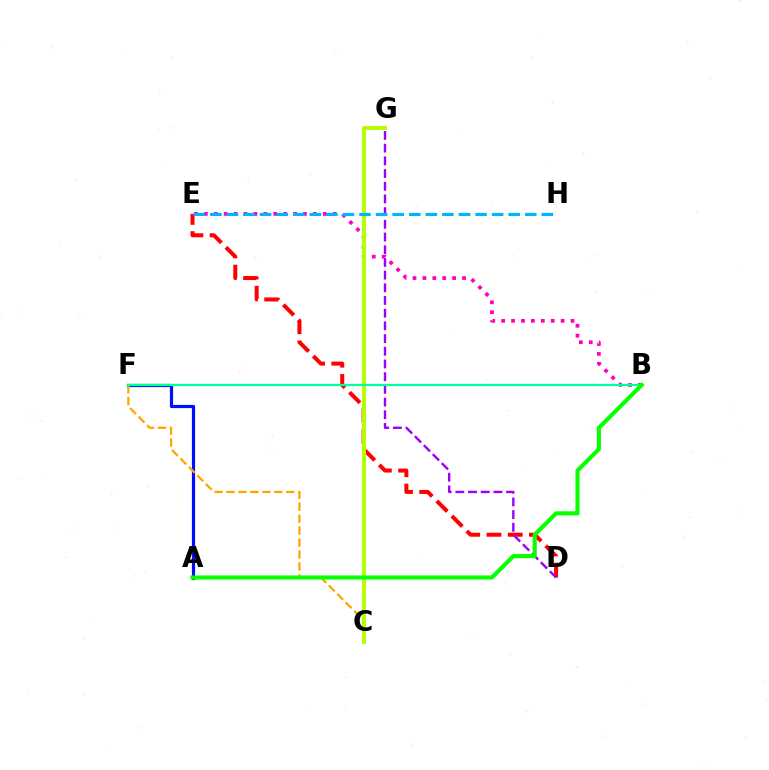{('A', 'F'): [{'color': '#0010ff', 'line_style': 'solid', 'thickness': 2.31}], ('C', 'F'): [{'color': '#ffa500', 'line_style': 'dashed', 'thickness': 1.62}], ('D', 'E'): [{'color': '#ff0000', 'line_style': 'dashed', 'thickness': 2.89}], ('B', 'E'): [{'color': '#ff00bd', 'line_style': 'dotted', 'thickness': 2.69}], ('D', 'G'): [{'color': '#9b00ff', 'line_style': 'dashed', 'thickness': 1.72}], ('C', 'G'): [{'color': '#b3ff00', 'line_style': 'solid', 'thickness': 2.83}], ('B', 'F'): [{'color': '#00ff9d', 'line_style': 'solid', 'thickness': 1.61}], ('E', 'H'): [{'color': '#00b5ff', 'line_style': 'dashed', 'thickness': 2.25}], ('A', 'B'): [{'color': '#08ff00', 'line_style': 'solid', 'thickness': 2.95}]}